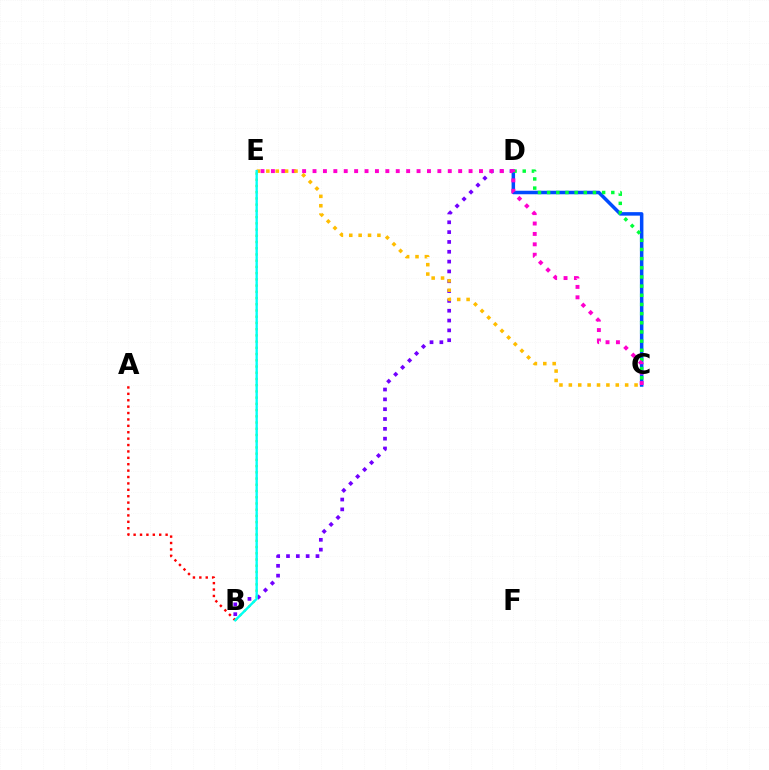{('C', 'D'): [{'color': '#004bff', 'line_style': 'solid', 'thickness': 2.52}, {'color': '#00ff39', 'line_style': 'dotted', 'thickness': 2.49}], ('B', 'E'): [{'color': '#84ff00', 'line_style': 'dotted', 'thickness': 1.69}, {'color': '#00fff6', 'line_style': 'solid', 'thickness': 1.69}], ('B', 'D'): [{'color': '#7200ff', 'line_style': 'dotted', 'thickness': 2.67}], ('A', 'B'): [{'color': '#ff0000', 'line_style': 'dotted', 'thickness': 1.74}], ('C', 'E'): [{'color': '#ff00cf', 'line_style': 'dotted', 'thickness': 2.83}, {'color': '#ffbd00', 'line_style': 'dotted', 'thickness': 2.55}]}